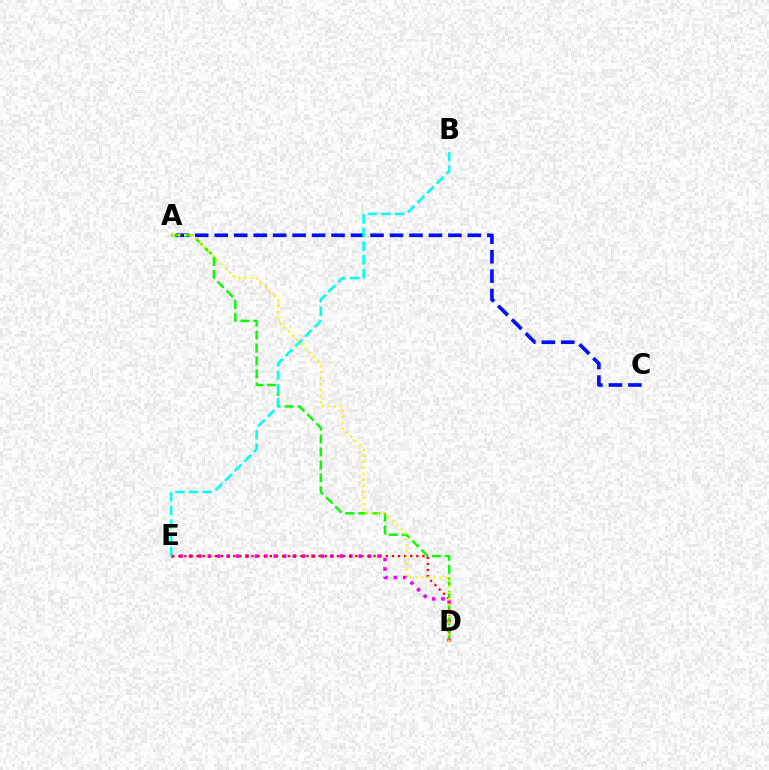{('A', 'C'): [{'color': '#0010ff', 'line_style': 'dashed', 'thickness': 2.65}], ('D', 'E'): [{'color': '#ee00ff', 'line_style': 'dotted', 'thickness': 2.56}, {'color': '#ff0000', 'line_style': 'dotted', 'thickness': 1.66}], ('A', 'D'): [{'color': '#08ff00', 'line_style': 'dashed', 'thickness': 1.76}, {'color': '#fcf500', 'line_style': 'dotted', 'thickness': 1.63}], ('B', 'E'): [{'color': '#00fff6', 'line_style': 'dashed', 'thickness': 1.85}]}